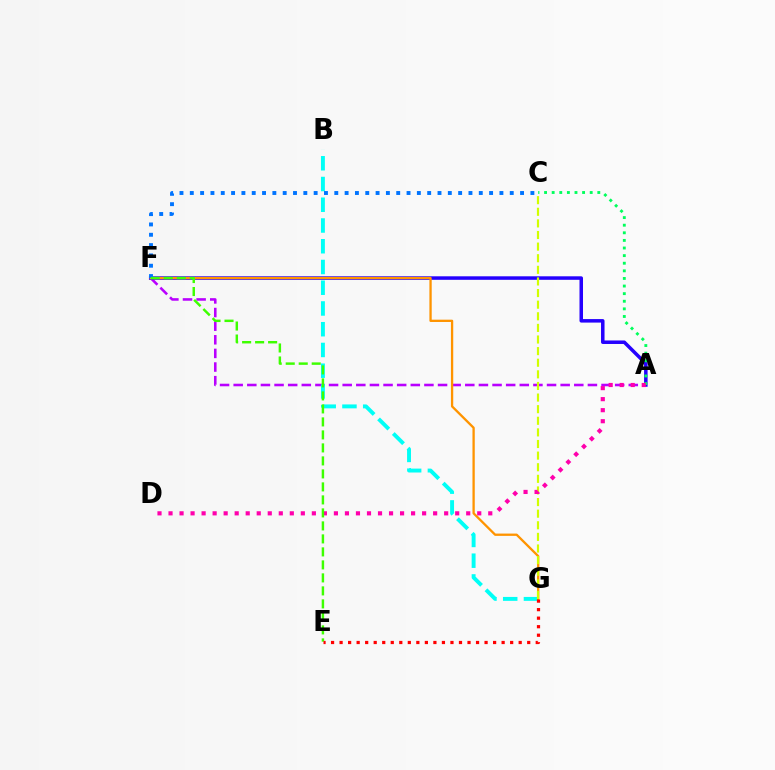{('A', 'F'): [{'color': '#b900ff', 'line_style': 'dashed', 'thickness': 1.85}, {'color': '#2500ff', 'line_style': 'solid', 'thickness': 2.53}], ('B', 'G'): [{'color': '#00fff6', 'line_style': 'dashed', 'thickness': 2.82}], ('F', 'G'): [{'color': '#ff9400', 'line_style': 'solid', 'thickness': 1.66}], ('C', 'F'): [{'color': '#0074ff', 'line_style': 'dotted', 'thickness': 2.8}], ('C', 'G'): [{'color': '#d1ff00', 'line_style': 'dashed', 'thickness': 1.58}], ('A', 'C'): [{'color': '#00ff5c', 'line_style': 'dotted', 'thickness': 2.07}], ('A', 'D'): [{'color': '#ff00ac', 'line_style': 'dotted', 'thickness': 3.0}], ('E', 'F'): [{'color': '#3dff00', 'line_style': 'dashed', 'thickness': 1.77}], ('E', 'G'): [{'color': '#ff0000', 'line_style': 'dotted', 'thickness': 2.32}]}